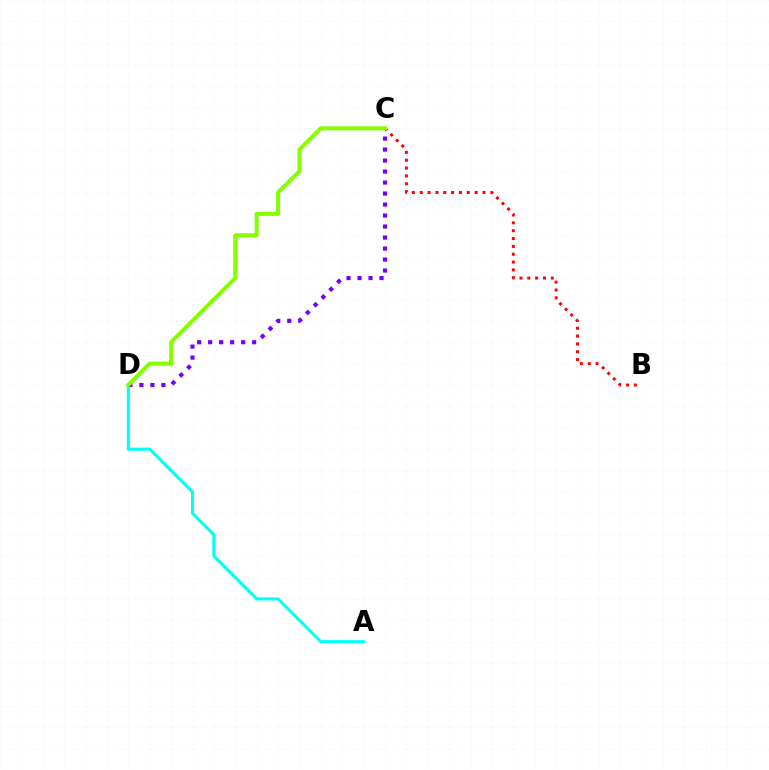{('A', 'D'): [{'color': '#00fff6', 'line_style': 'solid', 'thickness': 2.21}], ('C', 'D'): [{'color': '#7200ff', 'line_style': 'dotted', 'thickness': 2.99}, {'color': '#84ff00', 'line_style': 'solid', 'thickness': 2.9}], ('B', 'C'): [{'color': '#ff0000', 'line_style': 'dotted', 'thickness': 2.13}]}